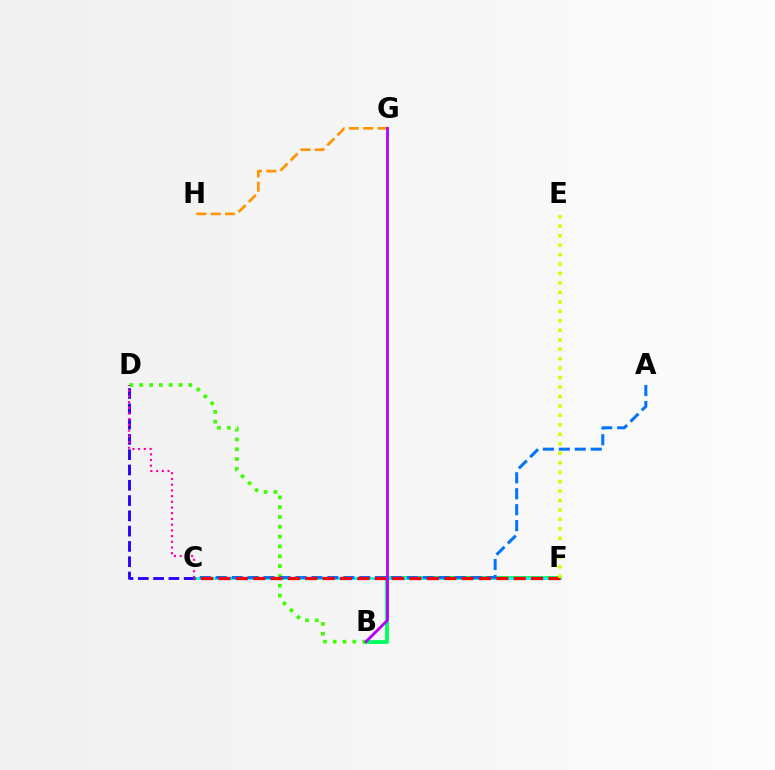{('B', 'F'): [{'color': '#00ff5c', 'line_style': 'solid', 'thickness': 2.73}], ('C', 'F'): [{'color': '#00fff6', 'line_style': 'solid', 'thickness': 2.03}, {'color': '#ff0000', 'line_style': 'dashed', 'thickness': 2.36}], ('B', 'D'): [{'color': '#3dff00', 'line_style': 'dotted', 'thickness': 2.67}], ('C', 'D'): [{'color': '#2500ff', 'line_style': 'dashed', 'thickness': 2.08}, {'color': '#ff00ac', 'line_style': 'dotted', 'thickness': 1.55}], ('G', 'H'): [{'color': '#ff9400', 'line_style': 'dashed', 'thickness': 1.94}], ('A', 'C'): [{'color': '#0074ff', 'line_style': 'dashed', 'thickness': 2.17}], ('B', 'G'): [{'color': '#b900ff', 'line_style': 'solid', 'thickness': 2.02}], ('E', 'F'): [{'color': '#d1ff00', 'line_style': 'dotted', 'thickness': 2.57}]}